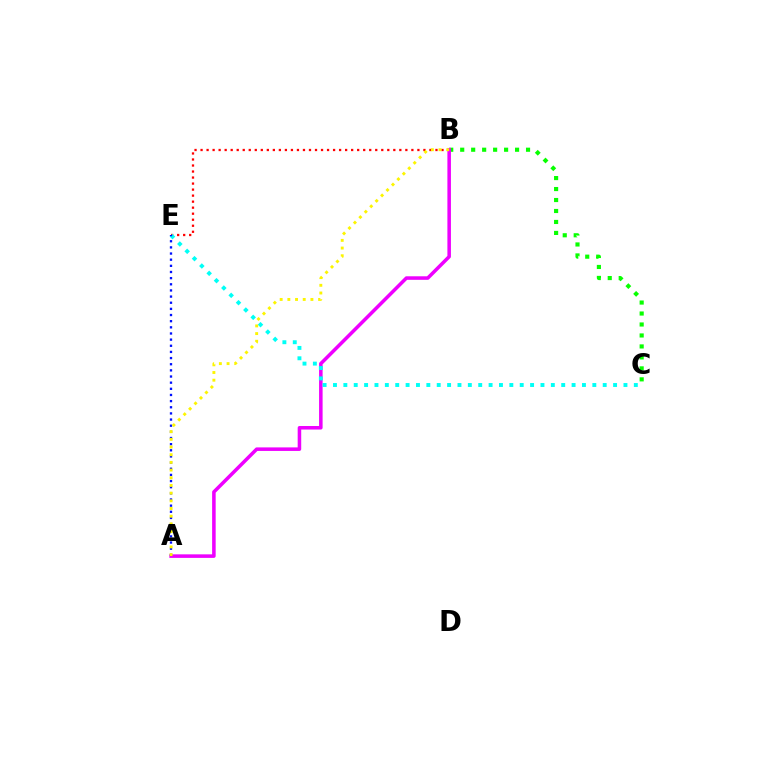{('B', 'E'): [{'color': '#ff0000', 'line_style': 'dotted', 'thickness': 1.64}], ('B', 'C'): [{'color': '#08ff00', 'line_style': 'dotted', 'thickness': 2.98}], ('A', 'B'): [{'color': '#ee00ff', 'line_style': 'solid', 'thickness': 2.55}, {'color': '#fcf500', 'line_style': 'dotted', 'thickness': 2.09}], ('C', 'E'): [{'color': '#00fff6', 'line_style': 'dotted', 'thickness': 2.82}], ('A', 'E'): [{'color': '#0010ff', 'line_style': 'dotted', 'thickness': 1.67}]}